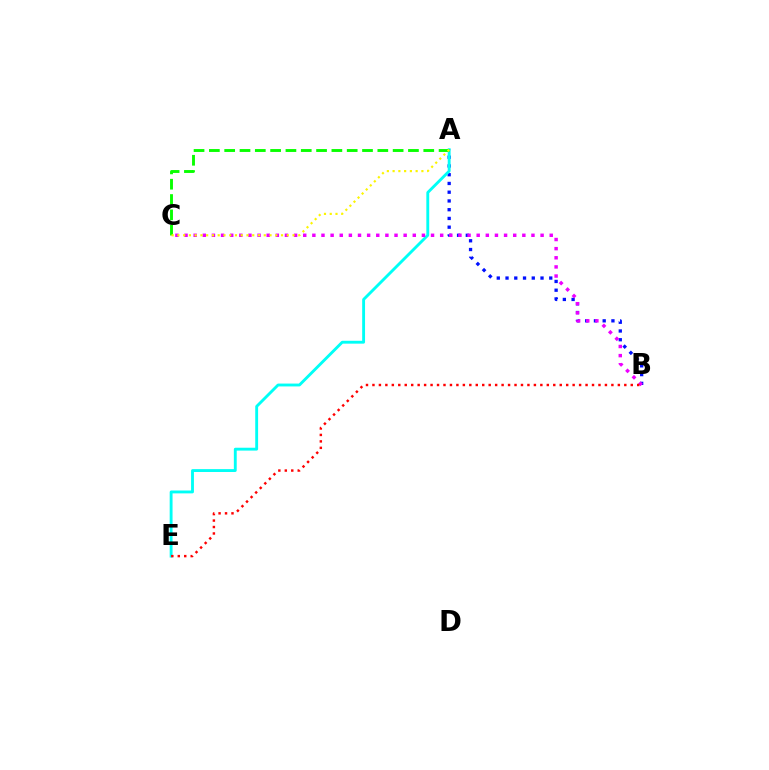{('A', 'B'): [{'color': '#0010ff', 'line_style': 'dotted', 'thickness': 2.38}], ('A', 'E'): [{'color': '#00fff6', 'line_style': 'solid', 'thickness': 2.07}], ('A', 'C'): [{'color': '#08ff00', 'line_style': 'dashed', 'thickness': 2.08}, {'color': '#fcf500', 'line_style': 'dotted', 'thickness': 1.56}], ('B', 'C'): [{'color': '#ee00ff', 'line_style': 'dotted', 'thickness': 2.48}], ('B', 'E'): [{'color': '#ff0000', 'line_style': 'dotted', 'thickness': 1.75}]}